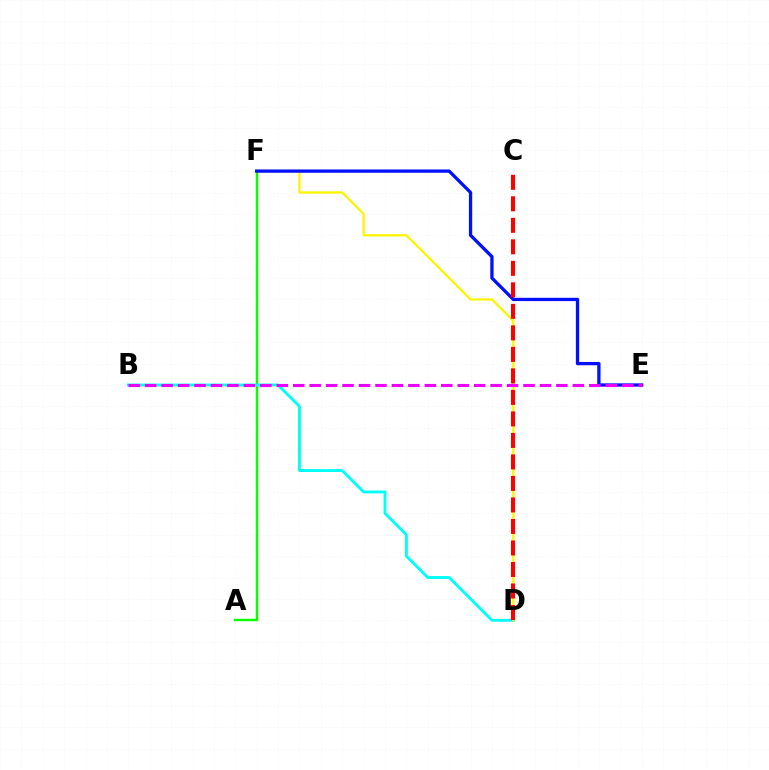{('A', 'F'): [{'color': '#08ff00', 'line_style': 'solid', 'thickness': 1.75}], ('B', 'D'): [{'color': '#00fff6', 'line_style': 'solid', 'thickness': 2.08}], ('D', 'F'): [{'color': '#fcf500', 'line_style': 'solid', 'thickness': 1.66}], ('E', 'F'): [{'color': '#0010ff', 'line_style': 'solid', 'thickness': 2.37}], ('C', 'D'): [{'color': '#ff0000', 'line_style': 'dashed', 'thickness': 2.92}], ('B', 'E'): [{'color': '#ee00ff', 'line_style': 'dashed', 'thickness': 2.23}]}